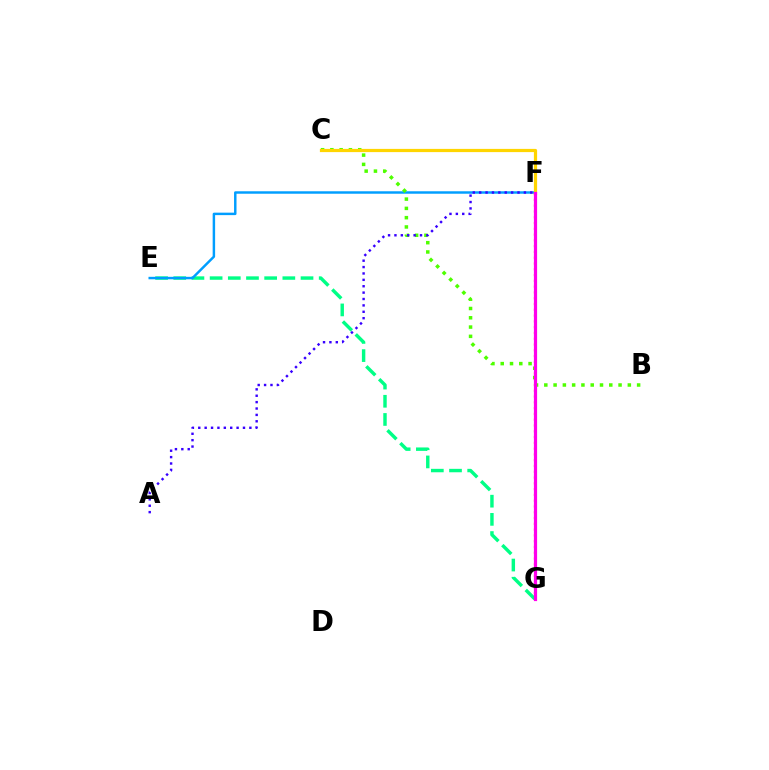{('E', 'G'): [{'color': '#00ff86', 'line_style': 'dashed', 'thickness': 2.47}], ('E', 'F'): [{'color': '#009eff', 'line_style': 'solid', 'thickness': 1.77}], ('F', 'G'): [{'color': '#ff0000', 'line_style': 'dotted', 'thickness': 1.57}, {'color': '#ff00ed', 'line_style': 'solid', 'thickness': 2.31}], ('B', 'C'): [{'color': '#4fff00', 'line_style': 'dotted', 'thickness': 2.52}], ('C', 'F'): [{'color': '#ffd500', 'line_style': 'solid', 'thickness': 2.32}], ('A', 'F'): [{'color': '#3700ff', 'line_style': 'dotted', 'thickness': 1.74}]}